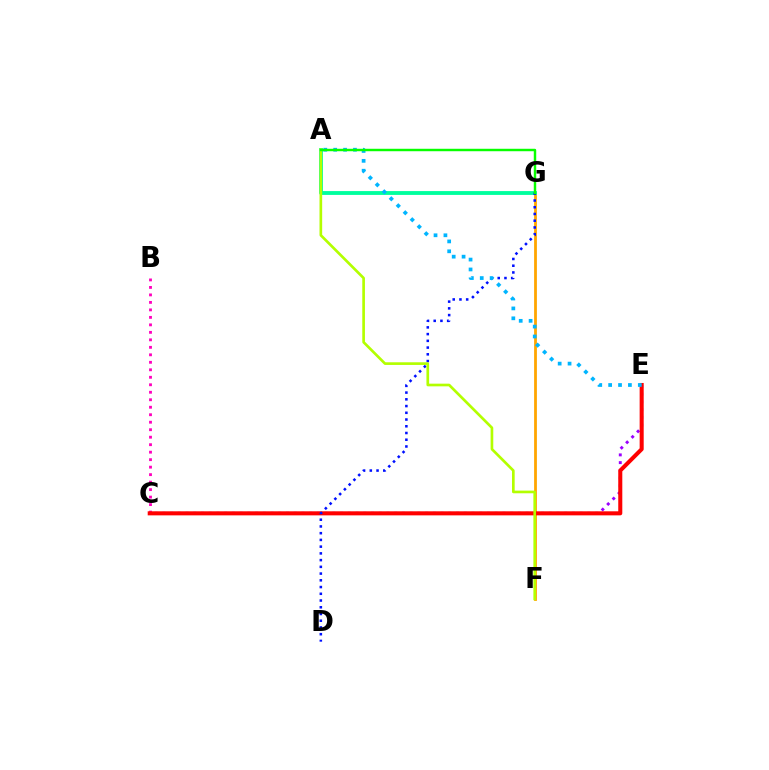{('F', 'G'): [{'color': '#ffa500', 'line_style': 'solid', 'thickness': 2.01}], ('B', 'C'): [{'color': '#ff00bd', 'line_style': 'dotted', 'thickness': 2.03}], ('C', 'E'): [{'color': '#9b00ff', 'line_style': 'dotted', 'thickness': 2.1}, {'color': '#ff0000', 'line_style': 'solid', 'thickness': 2.91}], ('A', 'G'): [{'color': '#00ff9d', 'line_style': 'solid', 'thickness': 2.76}, {'color': '#08ff00', 'line_style': 'solid', 'thickness': 1.76}], ('D', 'G'): [{'color': '#0010ff', 'line_style': 'dotted', 'thickness': 1.83}], ('A', 'F'): [{'color': '#b3ff00', 'line_style': 'solid', 'thickness': 1.92}], ('A', 'E'): [{'color': '#00b5ff', 'line_style': 'dotted', 'thickness': 2.69}]}